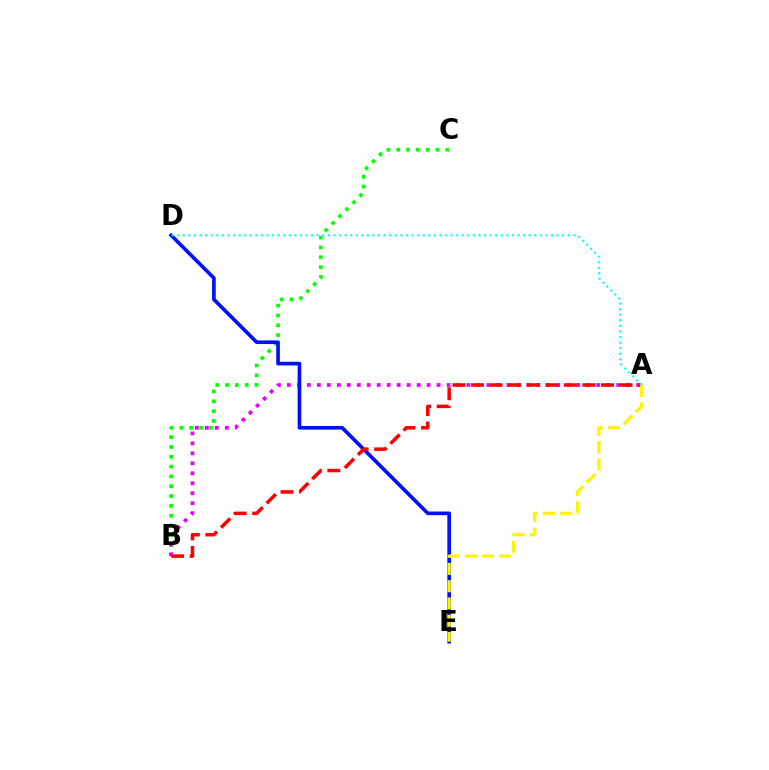{('B', 'C'): [{'color': '#08ff00', 'line_style': 'dotted', 'thickness': 2.67}], ('A', 'B'): [{'color': '#ee00ff', 'line_style': 'dotted', 'thickness': 2.71}, {'color': '#ff0000', 'line_style': 'dashed', 'thickness': 2.52}], ('D', 'E'): [{'color': '#0010ff', 'line_style': 'solid', 'thickness': 2.63}], ('A', 'D'): [{'color': '#00fff6', 'line_style': 'dotted', 'thickness': 1.52}], ('A', 'E'): [{'color': '#fcf500', 'line_style': 'dashed', 'thickness': 2.35}]}